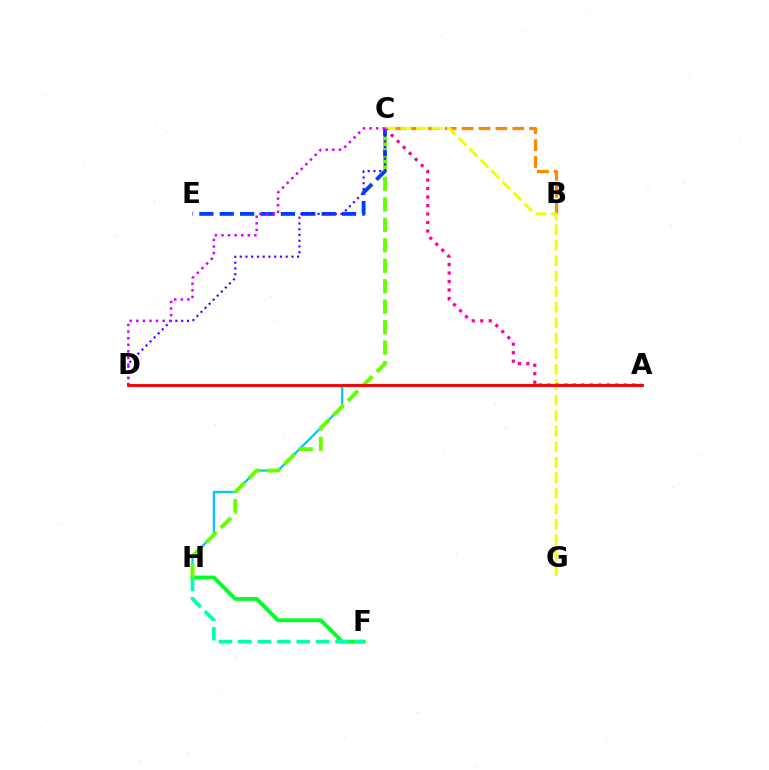{('A', 'H'): [{'color': '#00c7ff', 'line_style': 'solid', 'thickness': 1.64}], ('B', 'C'): [{'color': '#ff8800', 'line_style': 'dashed', 'thickness': 2.3}], ('C', 'E'): [{'color': '#003fff', 'line_style': 'dashed', 'thickness': 2.77}], ('C', 'G'): [{'color': '#eeff00', 'line_style': 'dashed', 'thickness': 2.11}], ('F', 'H'): [{'color': '#00ff27', 'line_style': 'solid', 'thickness': 2.76}, {'color': '#00ffaf', 'line_style': 'dashed', 'thickness': 2.64}], ('A', 'C'): [{'color': '#ff00a0', 'line_style': 'dotted', 'thickness': 2.3}], ('C', 'H'): [{'color': '#66ff00', 'line_style': 'dashed', 'thickness': 2.78}], ('C', 'D'): [{'color': '#4f00ff', 'line_style': 'dotted', 'thickness': 1.56}, {'color': '#d600ff', 'line_style': 'dotted', 'thickness': 1.79}], ('A', 'D'): [{'color': '#ff0000', 'line_style': 'solid', 'thickness': 2.07}]}